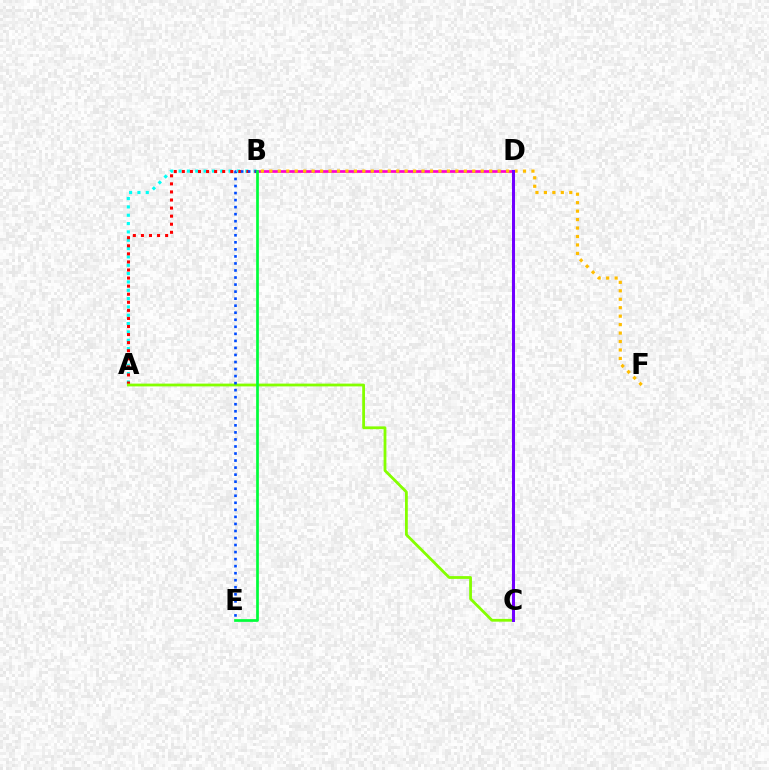{('A', 'B'): [{'color': '#00fff6', 'line_style': 'dotted', 'thickness': 2.26}, {'color': '#ff0000', 'line_style': 'dotted', 'thickness': 2.19}], ('B', 'D'): [{'color': '#ff00cf', 'line_style': 'solid', 'thickness': 1.95}], ('A', 'C'): [{'color': '#84ff00', 'line_style': 'solid', 'thickness': 2.01}], ('B', 'F'): [{'color': '#ffbd00', 'line_style': 'dotted', 'thickness': 2.3}], ('B', 'E'): [{'color': '#004bff', 'line_style': 'dotted', 'thickness': 1.91}, {'color': '#00ff39', 'line_style': 'solid', 'thickness': 1.95}], ('C', 'D'): [{'color': '#7200ff', 'line_style': 'solid', 'thickness': 2.18}]}